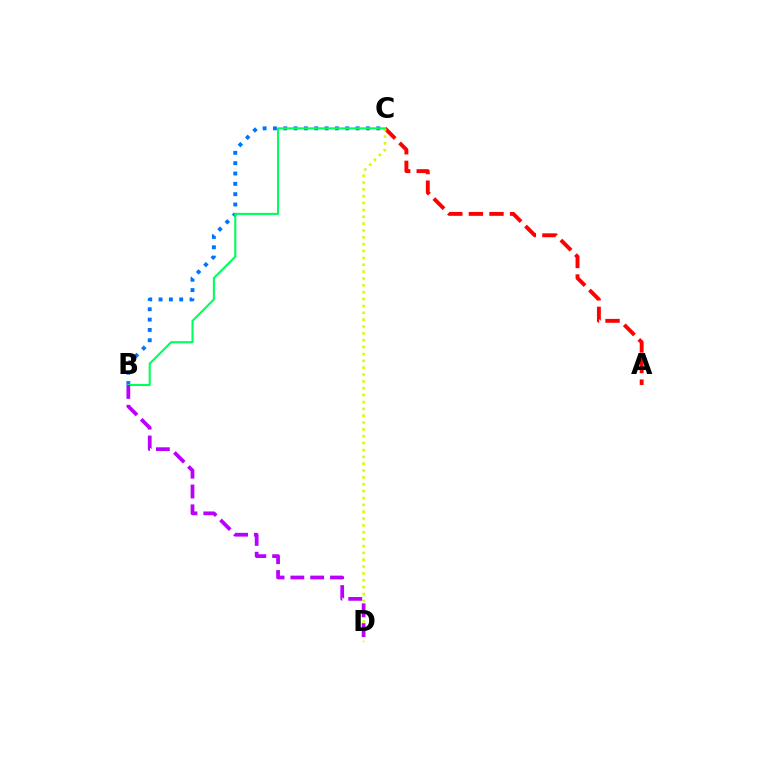{('A', 'C'): [{'color': '#ff0000', 'line_style': 'dashed', 'thickness': 2.8}], ('B', 'C'): [{'color': '#0074ff', 'line_style': 'dotted', 'thickness': 2.81}, {'color': '#00ff5c', 'line_style': 'solid', 'thickness': 1.51}], ('C', 'D'): [{'color': '#d1ff00', 'line_style': 'dotted', 'thickness': 1.86}], ('B', 'D'): [{'color': '#b900ff', 'line_style': 'dashed', 'thickness': 2.69}]}